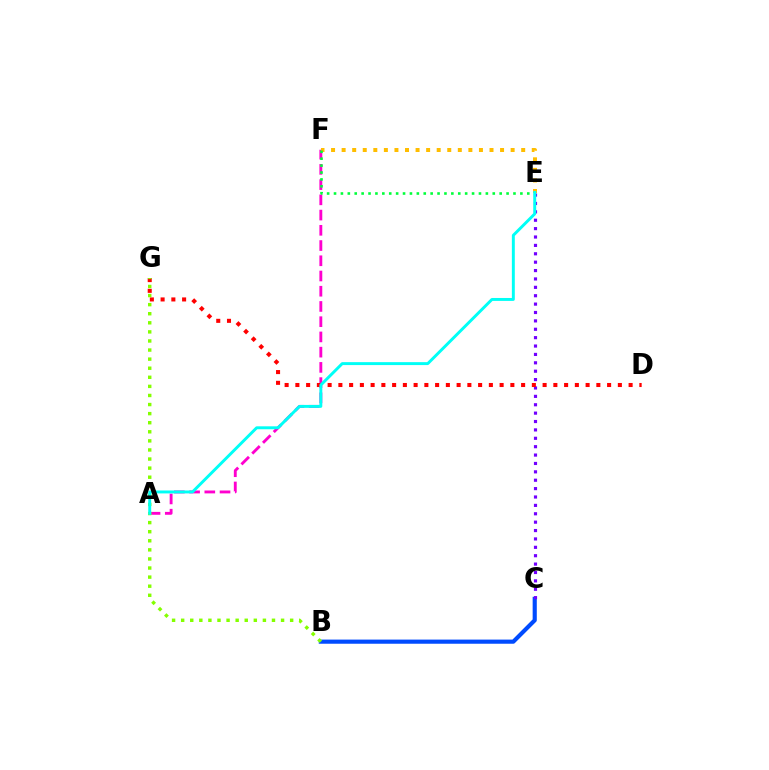{('B', 'C'): [{'color': '#004bff', 'line_style': 'solid', 'thickness': 2.98}], ('C', 'E'): [{'color': '#7200ff', 'line_style': 'dotted', 'thickness': 2.28}], ('A', 'F'): [{'color': '#ff00cf', 'line_style': 'dashed', 'thickness': 2.07}], ('D', 'G'): [{'color': '#ff0000', 'line_style': 'dotted', 'thickness': 2.92}], ('E', 'F'): [{'color': '#ffbd00', 'line_style': 'dotted', 'thickness': 2.87}, {'color': '#00ff39', 'line_style': 'dotted', 'thickness': 1.88}], ('B', 'G'): [{'color': '#84ff00', 'line_style': 'dotted', 'thickness': 2.47}], ('A', 'E'): [{'color': '#00fff6', 'line_style': 'solid', 'thickness': 2.11}]}